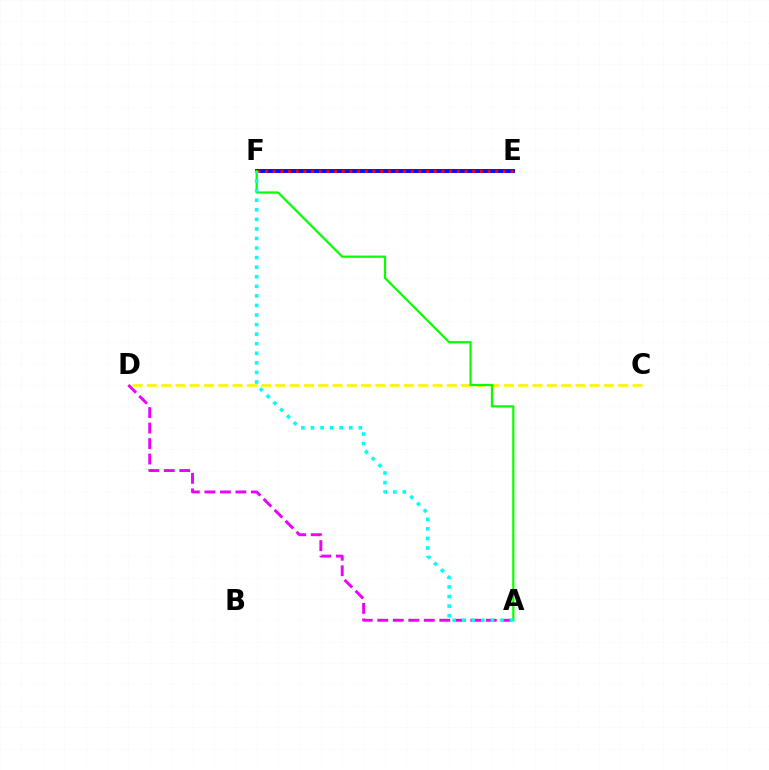{('E', 'F'): [{'color': '#0010ff', 'line_style': 'solid', 'thickness': 2.84}, {'color': '#ff0000', 'line_style': 'dotted', 'thickness': 2.08}], ('A', 'D'): [{'color': '#ee00ff', 'line_style': 'dashed', 'thickness': 2.11}], ('C', 'D'): [{'color': '#fcf500', 'line_style': 'dashed', 'thickness': 1.94}], ('A', 'F'): [{'color': '#08ff00', 'line_style': 'solid', 'thickness': 1.59}, {'color': '#00fff6', 'line_style': 'dotted', 'thickness': 2.6}]}